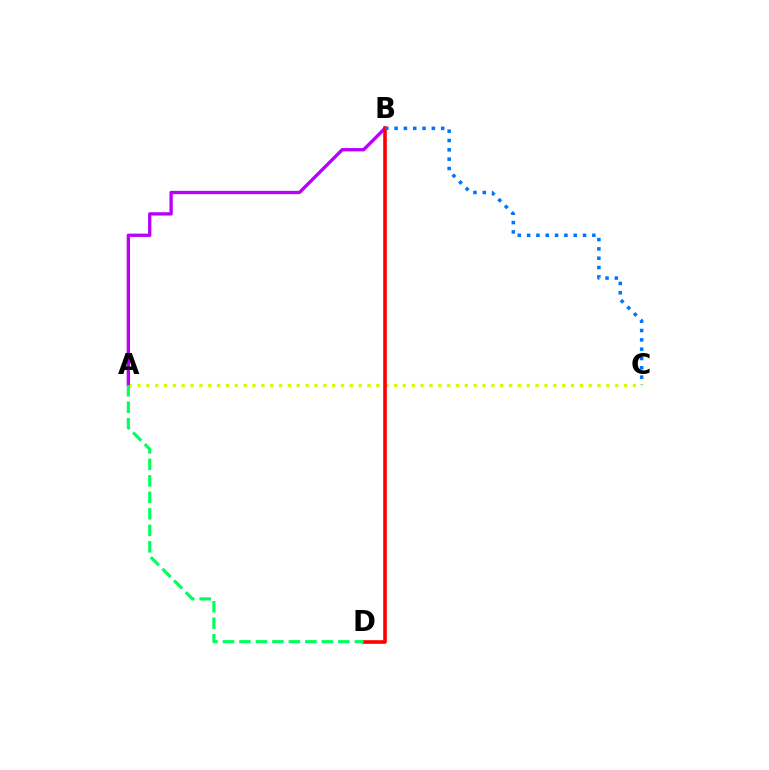{('A', 'C'): [{'color': '#d1ff00', 'line_style': 'dotted', 'thickness': 2.4}], ('A', 'B'): [{'color': '#b900ff', 'line_style': 'solid', 'thickness': 2.4}], ('B', 'D'): [{'color': '#ff0000', 'line_style': 'solid', 'thickness': 2.59}], ('A', 'D'): [{'color': '#00ff5c', 'line_style': 'dashed', 'thickness': 2.24}], ('B', 'C'): [{'color': '#0074ff', 'line_style': 'dotted', 'thickness': 2.53}]}